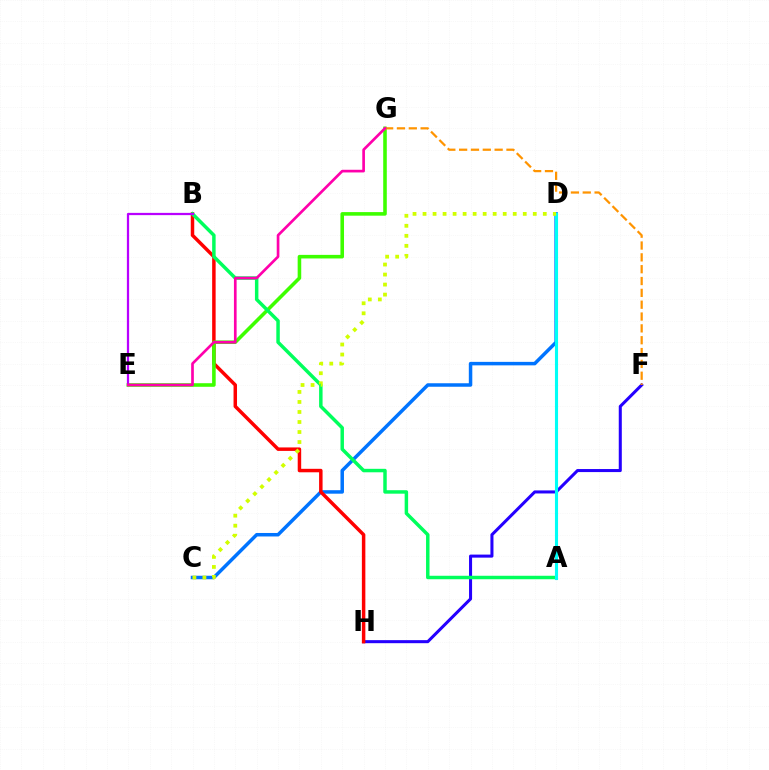{('F', 'H'): [{'color': '#2500ff', 'line_style': 'solid', 'thickness': 2.19}], ('C', 'D'): [{'color': '#0074ff', 'line_style': 'solid', 'thickness': 2.51}, {'color': '#d1ff00', 'line_style': 'dotted', 'thickness': 2.72}], ('B', 'H'): [{'color': '#ff0000', 'line_style': 'solid', 'thickness': 2.5}], ('E', 'G'): [{'color': '#3dff00', 'line_style': 'solid', 'thickness': 2.58}, {'color': '#ff00ac', 'line_style': 'solid', 'thickness': 1.93}], ('A', 'B'): [{'color': '#00ff5c', 'line_style': 'solid', 'thickness': 2.5}], ('A', 'D'): [{'color': '#00fff6', 'line_style': 'solid', 'thickness': 2.23}], ('B', 'E'): [{'color': '#b900ff', 'line_style': 'solid', 'thickness': 1.62}], ('F', 'G'): [{'color': '#ff9400', 'line_style': 'dashed', 'thickness': 1.61}]}